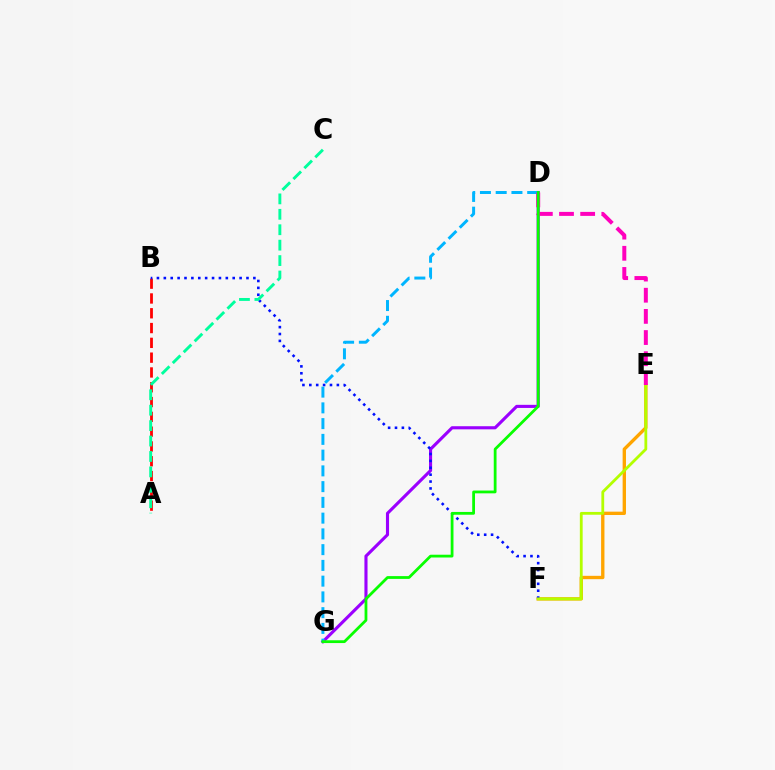{('D', 'G'): [{'color': '#9b00ff', 'line_style': 'solid', 'thickness': 2.24}, {'color': '#00b5ff', 'line_style': 'dashed', 'thickness': 2.14}, {'color': '#08ff00', 'line_style': 'solid', 'thickness': 2.01}], ('A', 'B'): [{'color': '#ff0000', 'line_style': 'dashed', 'thickness': 2.01}], ('E', 'F'): [{'color': '#ffa500', 'line_style': 'solid', 'thickness': 2.41}, {'color': '#b3ff00', 'line_style': 'solid', 'thickness': 2.02}], ('B', 'F'): [{'color': '#0010ff', 'line_style': 'dotted', 'thickness': 1.87}], ('A', 'C'): [{'color': '#00ff9d', 'line_style': 'dashed', 'thickness': 2.1}], ('D', 'E'): [{'color': '#ff00bd', 'line_style': 'dashed', 'thickness': 2.87}]}